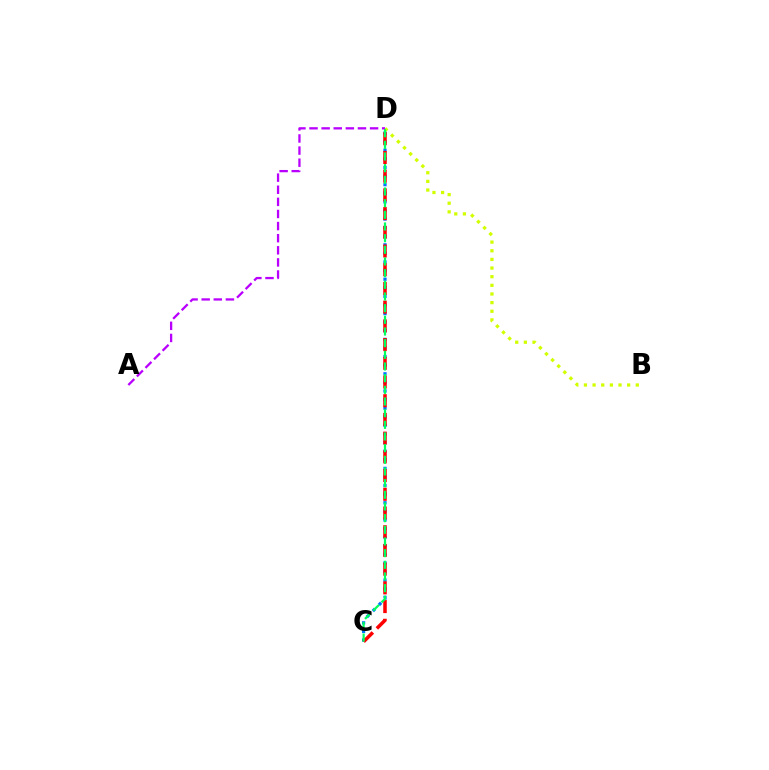{('C', 'D'): [{'color': '#0074ff', 'line_style': 'dotted', 'thickness': 2.34}, {'color': '#ff0000', 'line_style': 'dashed', 'thickness': 2.54}, {'color': '#00ff5c', 'line_style': 'dashed', 'thickness': 1.58}], ('B', 'D'): [{'color': '#d1ff00', 'line_style': 'dotted', 'thickness': 2.35}], ('A', 'D'): [{'color': '#b900ff', 'line_style': 'dashed', 'thickness': 1.65}]}